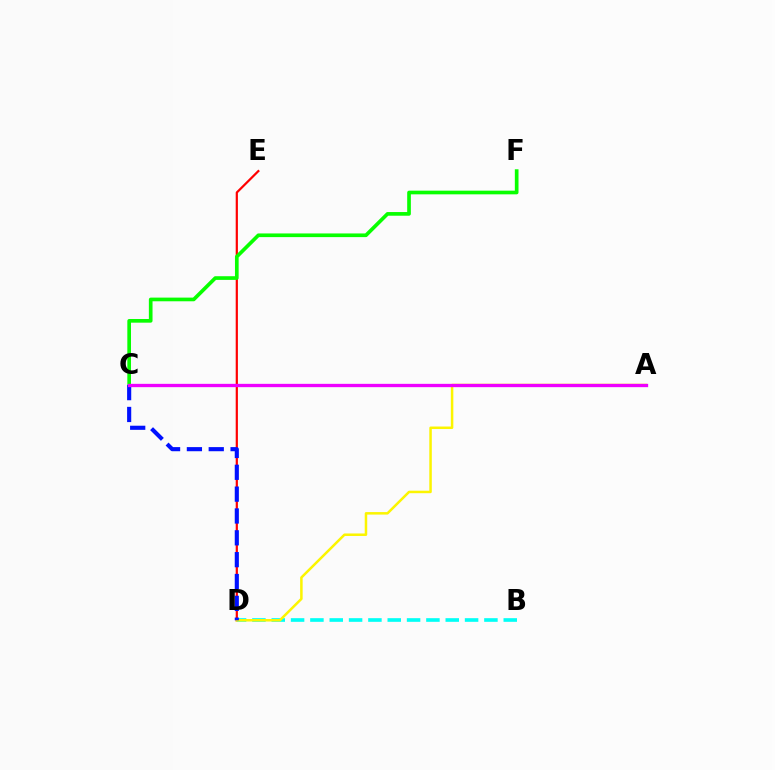{('D', 'E'): [{'color': '#ff0000', 'line_style': 'solid', 'thickness': 1.59}], ('B', 'D'): [{'color': '#00fff6', 'line_style': 'dashed', 'thickness': 2.63}], ('C', 'F'): [{'color': '#08ff00', 'line_style': 'solid', 'thickness': 2.64}], ('A', 'D'): [{'color': '#fcf500', 'line_style': 'solid', 'thickness': 1.81}], ('C', 'D'): [{'color': '#0010ff', 'line_style': 'dashed', 'thickness': 2.97}], ('A', 'C'): [{'color': '#ee00ff', 'line_style': 'solid', 'thickness': 2.38}]}